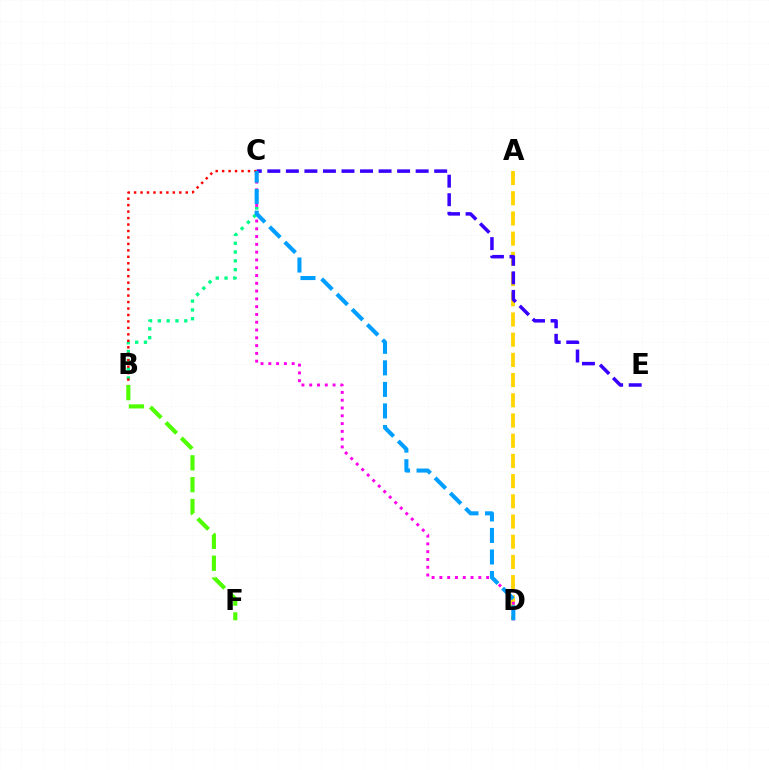{('A', 'D'): [{'color': '#ffd500', 'line_style': 'dashed', 'thickness': 2.74}], ('C', 'E'): [{'color': '#3700ff', 'line_style': 'dashed', 'thickness': 2.52}], ('B', 'F'): [{'color': '#4fff00', 'line_style': 'dashed', 'thickness': 2.97}], ('B', 'C'): [{'color': '#00ff86', 'line_style': 'dotted', 'thickness': 2.39}, {'color': '#ff0000', 'line_style': 'dotted', 'thickness': 1.76}], ('C', 'D'): [{'color': '#ff00ed', 'line_style': 'dotted', 'thickness': 2.12}, {'color': '#009eff', 'line_style': 'dashed', 'thickness': 2.93}]}